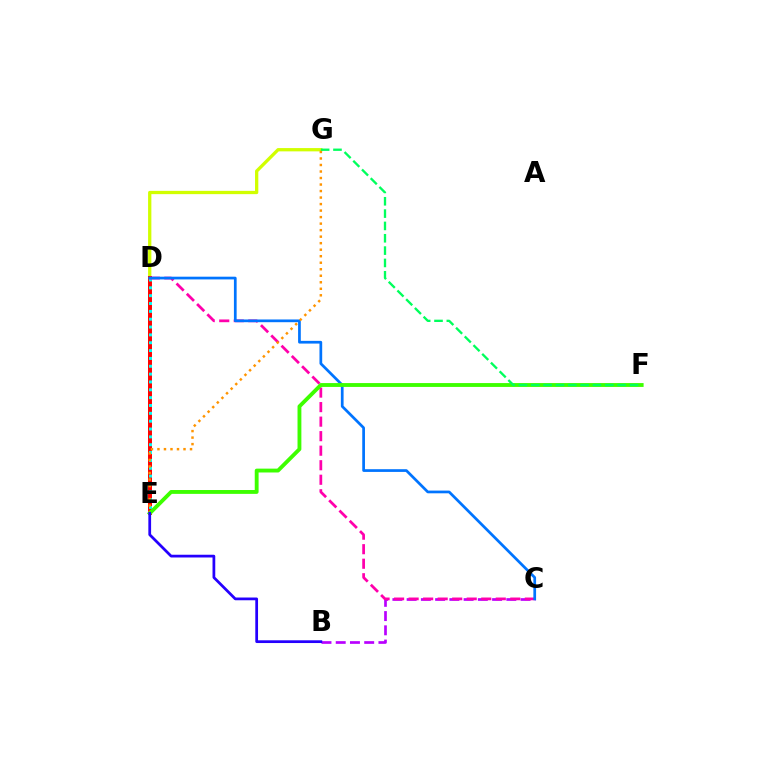{('E', 'G'): [{'color': '#d1ff00', 'line_style': 'solid', 'thickness': 2.37}, {'color': '#ff9400', 'line_style': 'dotted', 'thickness': 1.77}], ('D', 'E'): [{'color': '#ff0000', 'line_style': 'solid', 'thickness': 2.84}, {'color': '#00fff6', 'line_style': 'dotted', 'thickness': 2.13}], ('B', 'C'): [{'color': '#b900ff', 'line_style': 'dashed', 'thickness': 1.93}], ('C', 'D'): [{'color': '#ff00ac', 'line_style': 'dashed', 'thickness': 1.97}, {'color': '#0074ff', 'line_style': 'solid', 'thickness': 1.96}], ('E', 'F'): [{'color': '#3dff00', 'line_style': 'solid', 'thickness': 2.77}], ('F', 'G'): [{'color': '#00ff5c', 'line_style': 'dashed', 'thickness': 1.68}], ('B', 'E'): [{'color': '#2500ff', 'line_style': 'solid', 'thickness': 1.98}]}